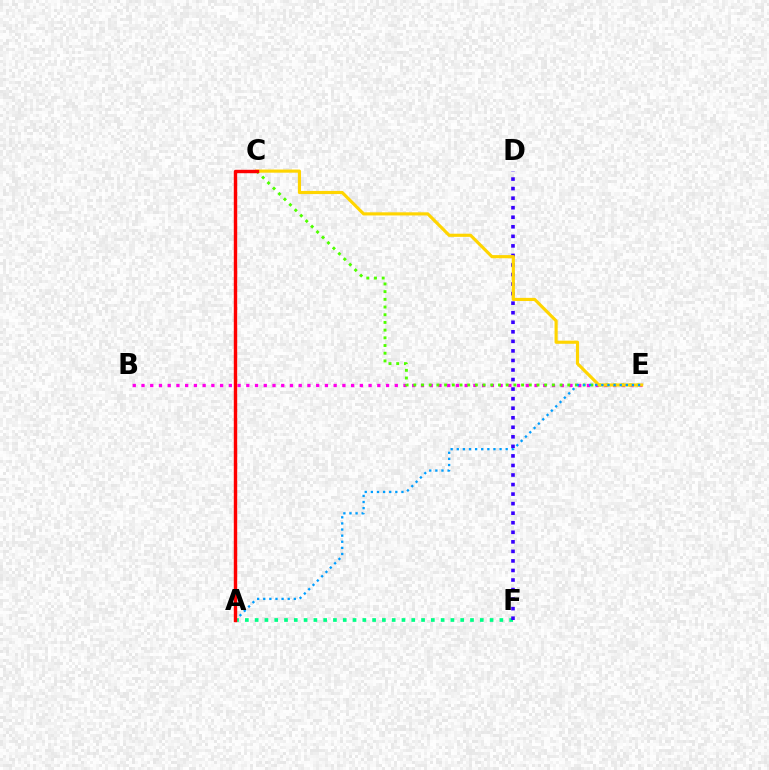{('A', 'F'): [{'color': '#00ff86', 'line_style': 'dotted', 'thickness': 2.66}], ('D', 'F'): [{'color': '#3700ff', 'line_style': 'dotted', 'thickness': 2.59}], ('B', 'E'): [{'color': '#ff00ed', 'line_style': 'dotted', 'thickness': 2.37}], ('C', 'E'): [{'color': '#4fff00', 'line_style': 'dotted', 'thickness': 2.09}, {'color': '#ffd500', 'line_style': 'solid', 'thickness': 2.26}], ('A', 'E'): [{'color': '#009eff', 'line_style': 'dotted', 'thickness': 1.66}], ('A', 'C'): [{'color': '#ff0000', 'line_style': 'solid', 'thickness': 2.46}]}